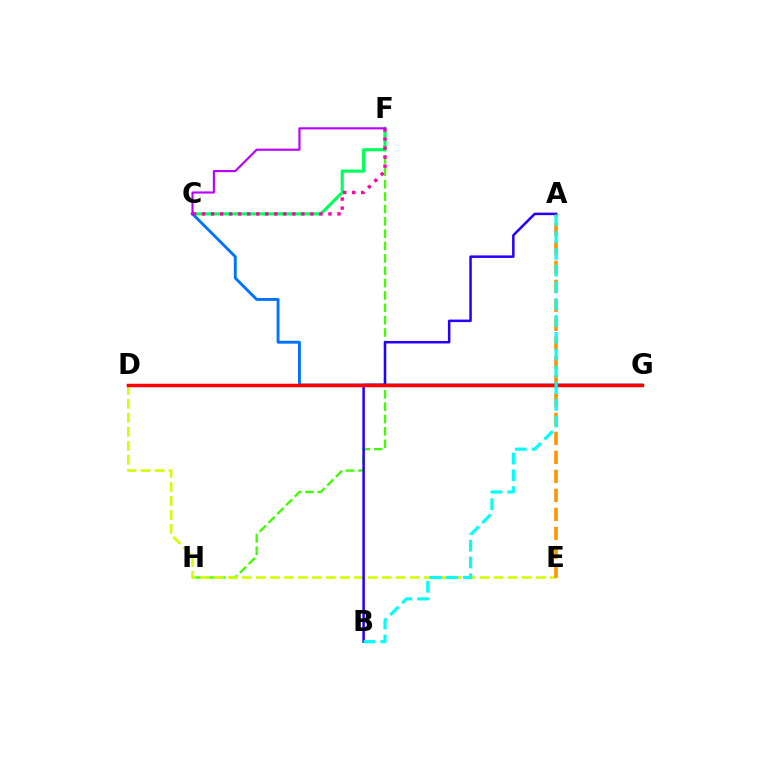{('F', 'H'): [{'color': '#3dff00', 'line_style': 'dashed', 'thickness': 1.68}], ('D', 'E'): [{'color': '#d1ff00', 'line_style': 'dashed', 'thickness': 1.9}], ('A', 'E'): [{'color': '#ff9400', 'line_style': 'dashed', 'thickness': 2.58}], ('C', 'F'): [{'color': '#00ff5c', 'line_style': 'solid', 'thickness': 2.24}, {'color': '#ff00ac', 'line_style': 'dotted', 'thickness': 2.45}, {'color': '#b900ff', 'line_style': 'solid', 'thickness': 1.54}], ('C', 'G'): [{'color': '#0074ff', 'line_style': 'solid', 'thickness': 2.08}], ('A', 'B'): [{'color': '#2500ff', 'line_style': 'solid', 'thickness': 1.81}, {'color': '#00fff6', 'line_style': 'dashed', 'thickness': 2.28}], ('D', 'G'): [{'color': '#ff0000', 'line_style': 'solid', 'thickness': 2.5}]}